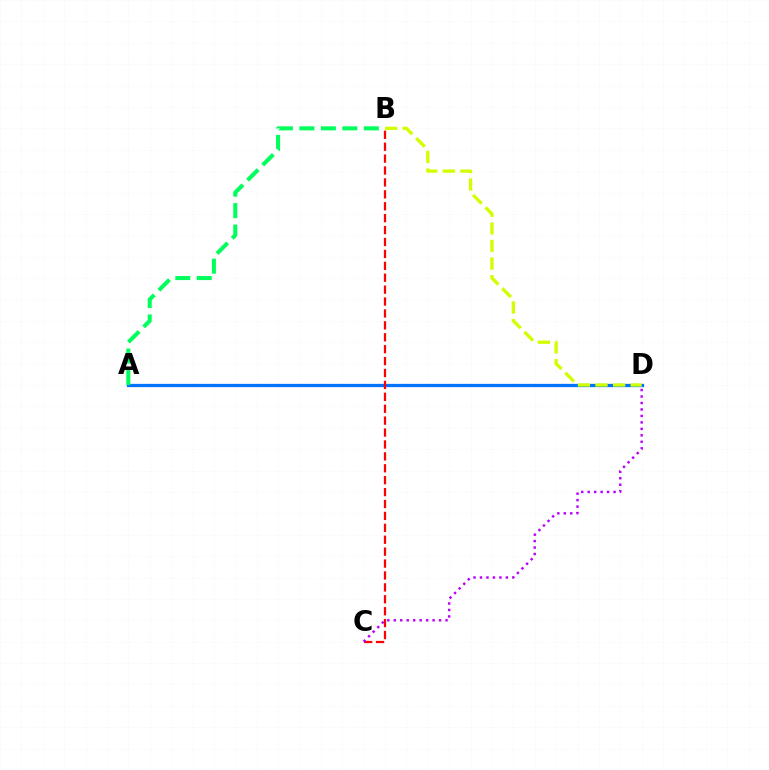{('A', 'D'): [{'color': '#0074ff', 'line_style': 'solid', 'thickness': 2.35}], ('B', 'C'): [{'color': '#ff0000', 'line_style': 'dashed', 'thickness': 1.62}], ('C', 'D'): [{'color': '#b900ff', 'line_style': 'dotted', 'thickness': 1.76}], ('B', 'D'): [{'color': '#d1ff00', 'line_style': 'dashed', 'thickness': 2.39}], ('A', 'B'): [{'color': '#00ff5c', 'line_style': 'dashed', 'thickness': 2.92}]}